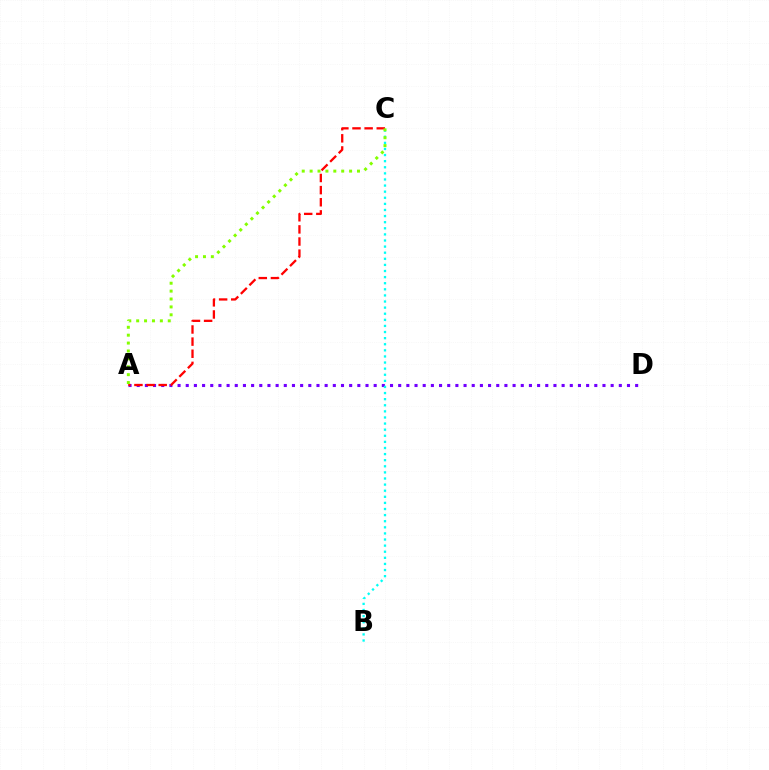{('A', 'D'): [{'color': '#7200ff', 'line_style': 'dotted', 'thickness': 2.22}], ('B', 'C'): [{'color': '#00fff6', 'line_style': 'dotted', 'thickness': 1.66}], ('A', 'C'): [{'color': '#ff0000', 'line_style': 'dashed', 'thickness': 1.65}, {'color': '#84ff00', 'line_style': 'dotted', 'thickness': 2.15}]}